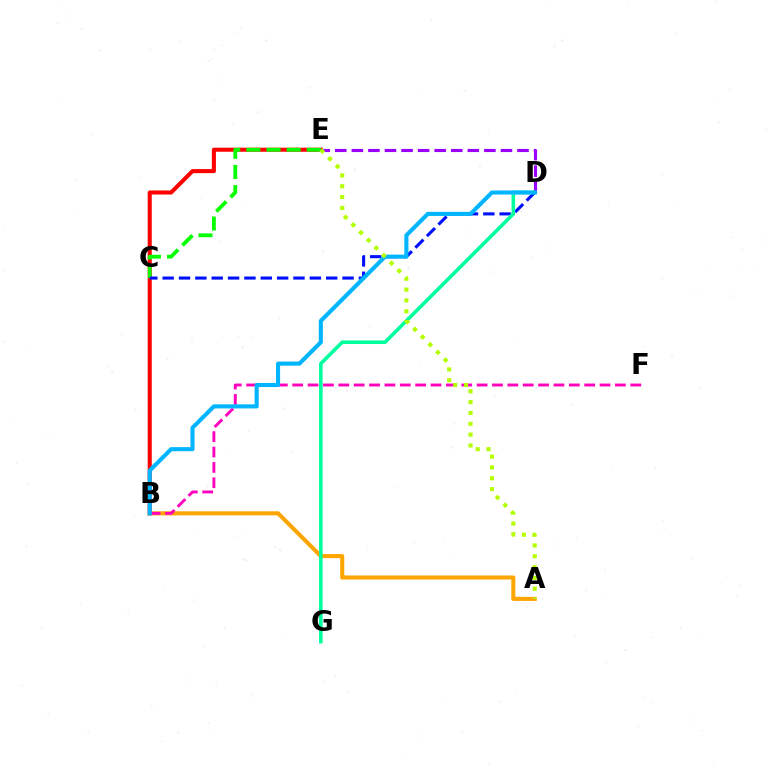{('B', 'E'): [{'color': '#ff0000', 'line_style': 'solid', 'thickness': 2.93}], ('A', 'B'): [{'color': '#ffa500', 'line_style': 'solid', 'thickness': 2.94}], ('D', 'E'): [{'color': '#9b00ff', 'line_style': 'dashed', 'thickness': 2.25}], ('B', 'F'): [{'color': '#ff00bd', 'line_style': 'dashed', 'thickness': 2.09}], ('C', 'E'): [{'color': '#08ff00', 'line_style': 'dashed', 'thickness': 2.74}], ('C', 'D'): [{'color': '#0010ff', 'line_style': 'dashed', 'thickness': 2.22}], ('D', 'G'): [{'color': '#00ff9d', 'line_style': 'solid', 'thickness': 2.6}], ('B', 'D'): [{'color': '#00b5ff', 'line_style': 'solid', 'thickness': 2.95}], ('A', 'E'): [{'color': '#b3ff00', 'line_style': 'dotted', 'thickness': 2.94}]}